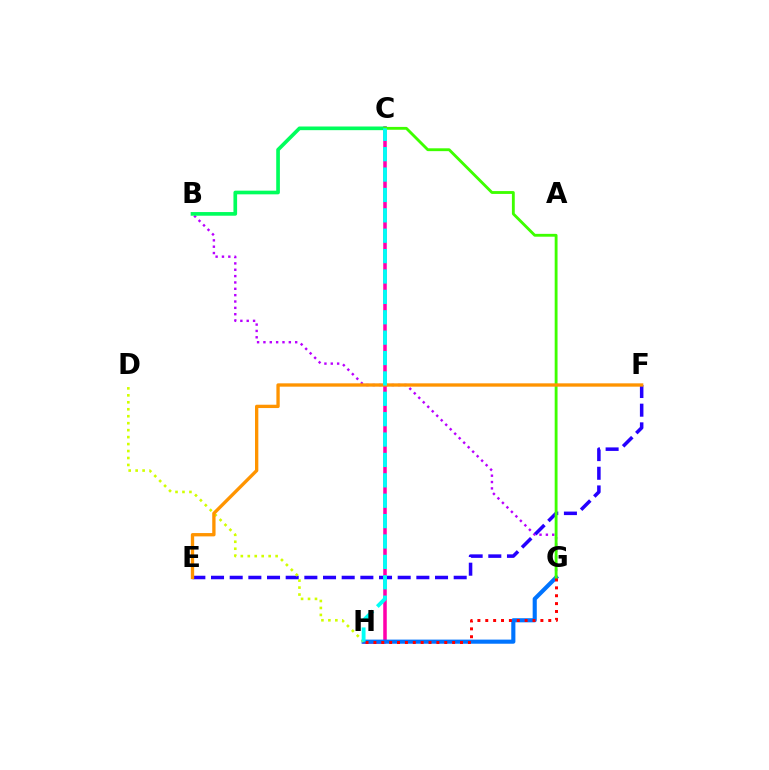{('B', 'G'): [{'color': '#b900ff', 'line_style': 'dotted', 'thickness': 1.73}], ('E', 'F'): [{'color': '#2500ff', 'line_style': 'dashed', 'thickness': 2.54}, {'color': '#ff9400', 'line_style': 'solid', 'thickness': 2.4}], ('C', 'H'): [{'color': '#ff00ac', 'line_style': 'solid', 'thickness': 2.54}, {'color': '#00fff6', 'line_style': 'dashed', 'thickness': 2.77}], ('B', 'C'): [{'color': '#00ff5c', 'line_style': 'solid', 'thickness': 2.64}], ('G', 'H'): [{'color': '#0074ff', 'line_style': 'solid', 'thickness': 2.96}, {'color': '#ff0000', 'line_style': 'dotted', 'thickness': 2.14}], ('C', 'G'): [{'color': '#3dff00', 'line_style': 'solid', 'thickness': 2.05}], ('D', 'H'): [{'color': '#d1ff00', 'line_style': 'dotted', 'thickness': 1.89}]}